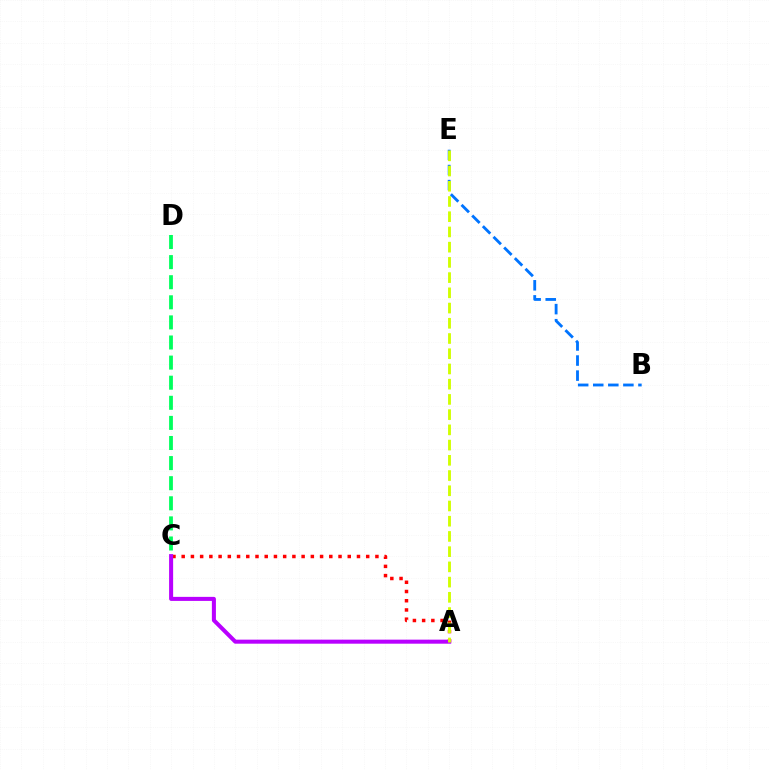{('A', 'C'): [{'color': '#ff0000', 'line_style': 'dotted', 'thickness': 2.51}, {'color': '#b900ff', 'line_style': 'solid', 'thickness': 2.91}], ('B', 'E'): [{'color': '#0074ff', 'line_style': 'dashed', 'thickness': 2.05}], ('C', 'D'): [{'color': '#00ff5c', 'line_style': 'dashed', 'thickness': 2.73}], ('A', 'E'): [{'color': '#d1ff00', 'line_style': 'dashed', 'thickness': 2.07}]}